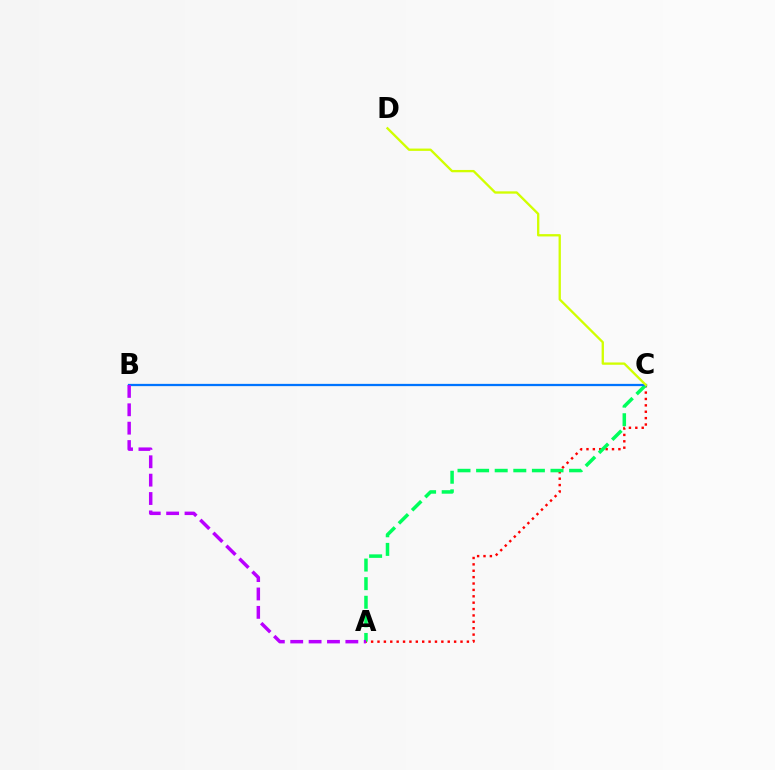{('A', 'C'): [{'color': '#ff0000', 'line_style': 'dotted', 'thickness': 1.73}, {'color': '#00ff5c', 'line_style': 'dashed', 'thickness': 2.53}], ('B', 'C'): [{'color': '#0074ff', 'line_style': 'solid', 'thickness': 1.63}], ('C', 'D'): [{'color': '#d1ff00', 'line_style': 'solid', 'thickness': 1.67}], ('A', 'B'): [{'color': '#b900ff', 'line_style': 'dashed', 'thickness': 2.5}]}